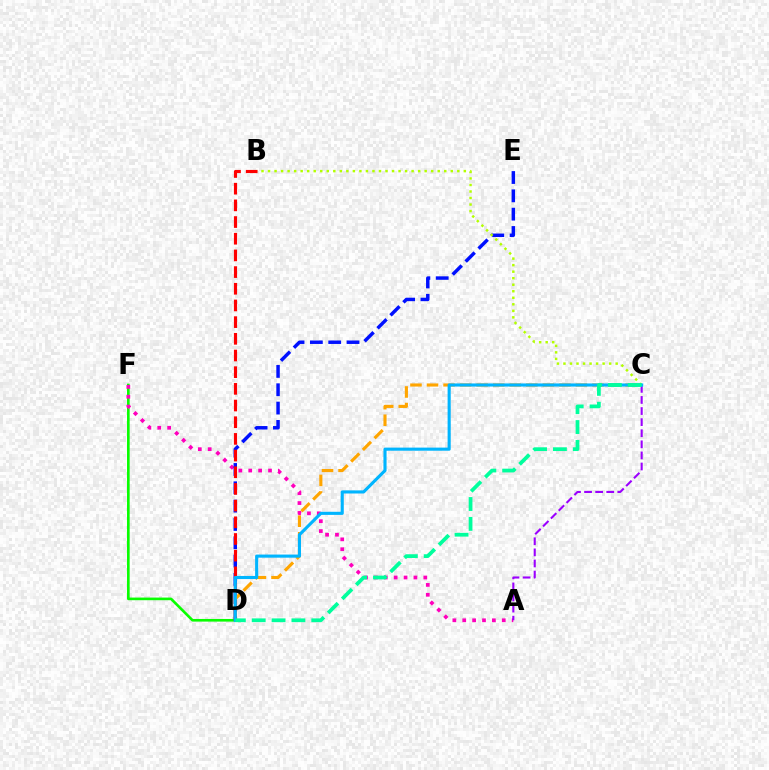{('D', 'F'): [{'color': '#08ff00', 'line_style': 'solid', 'thickness': 1.9}], ('A', 'F'): [{'color': '#ff00bd', 'line_style': 'dotted', 'thickness': 2.69}], ('D', 'E'): [{'color': '#0010ff', 'line_style': 'dashed', 'thickness': 2.49}], ('C', 'D'): [{'color': '#ffa500', 'line_style': 'dashed', 'thickness': 2.25}, {'color': '#00b5ff', 'line_style': 'solid', 'thickness': 2.24}, {'color': '#00ff9d', 'line_style': 'dashed', 'thickness': 2.7}], ('B', 'C'): [{'color': '#b3ff00', 'line_style': 'dotted', 'thickness': 1.77}], ('B', 'D'): [{'color': '#ff0000', 'line_style': 'dashed', 'thickness': 2.27}], ('A', 'C'): [{'color': '#9b00ff', 'line_style': 'dashed', 'thickness': 1.51}]}